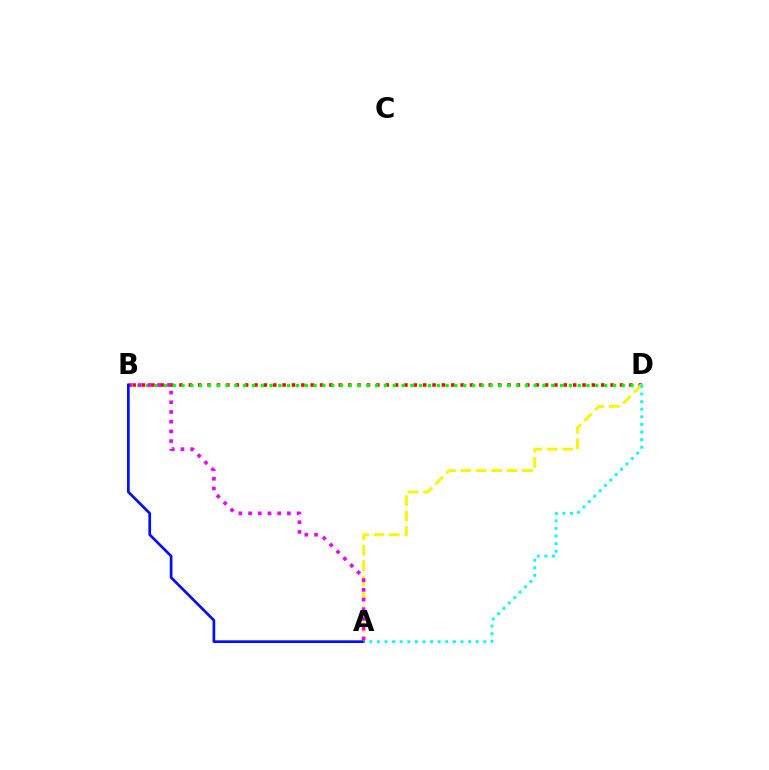{('B', 'D'): [{'color': '#ff0000', 'line_style': 'dotted', 'thickness': 2.55}, {'color': '#08ff00', 'line_style': 'dotted', 'thickness': 2.39}], ('A', 'D'): [{'color': '#fcf500', 'line_style': 'dashed', 'thickness': 2.09}, {'color': '#00fff6', 'line_style': 'dotted', 'thickness': 2.06}], ('A', 'B'): [{'color': '#ee00ff', 'line_style': 'dotted', 'thickness': 2.64}, {'color': '#0010ff', 'line_style': 'solid', 'thickness': 1.95}]}